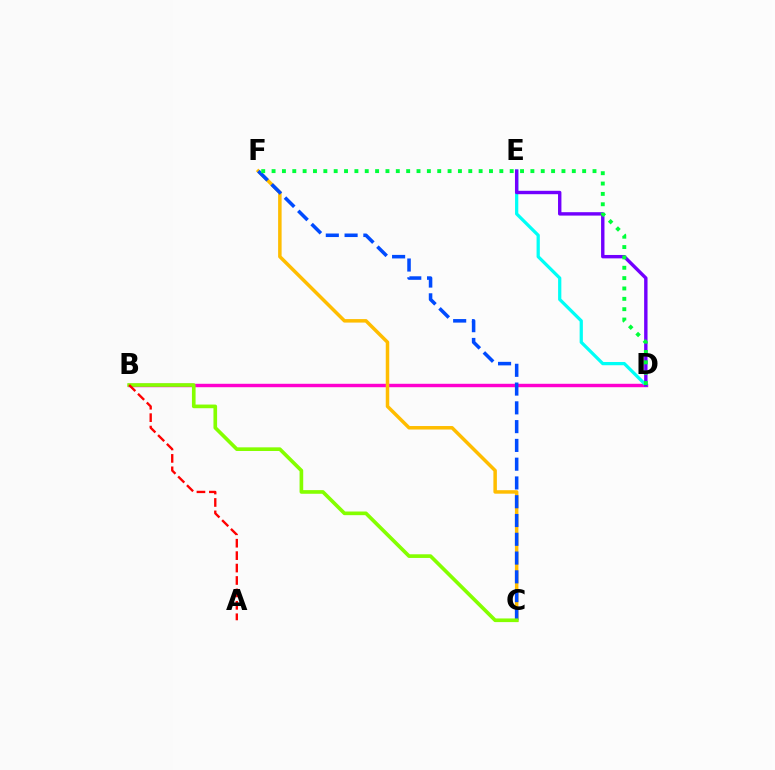{('B', 'D'): [{'color': '#ff00cf', 'line_style': 'solid', 'thickness': 2.46}], ('D', 'E'): [{'color': '#00fff6', 'line_style': 'solid', 'thickness': 2.34}, {'color': '#7200ff', 'line_style': 'solid', 'thickness': 2.45}], ('C', 'F'): [{'color': '#ffbd00', 'line_style': 'solid', 'thickness': 2.52}, {'color': '#004bff', 'line_style': 'dashed', 'thickness': 2.55}], ('B', 'C'): [{'color': '#84ff00', 'line_style': 'solid', 'thickness': 2.63}], ('D', 'F'): [{'color': '#00ff39', 'line_style': 'dotted', 'thickness': 2.81}], ('A', 'B'): [{'color': '#ff0000', 'line_style': 'dashed', 'thickness': 1.69}]}